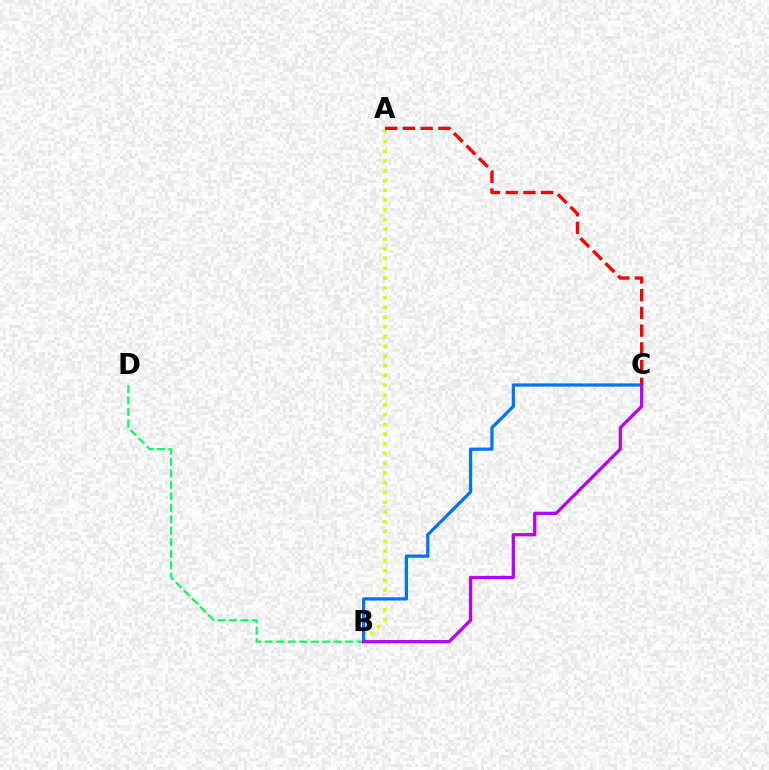{('B', 'D'): [{'color': '#00ff5c', 'line_style': 'dashed', 'thickness': 1.56}], ('A', 'B'): [{'color': '#d1ff00', 'line_style': 'dotted', 'thickness': 2.65}], ('B', 'C'): [{'color': '#0074ff', 'line_style': 'solid', 'thickness': 2.33}, {'color': '#b900ff', 'line_style': 'solid', 'thickness': 2.35}], ('A', 'C'): [{'color': '#ff0000', 'line_style': 'dashed', 'thickness': 2.41}]}